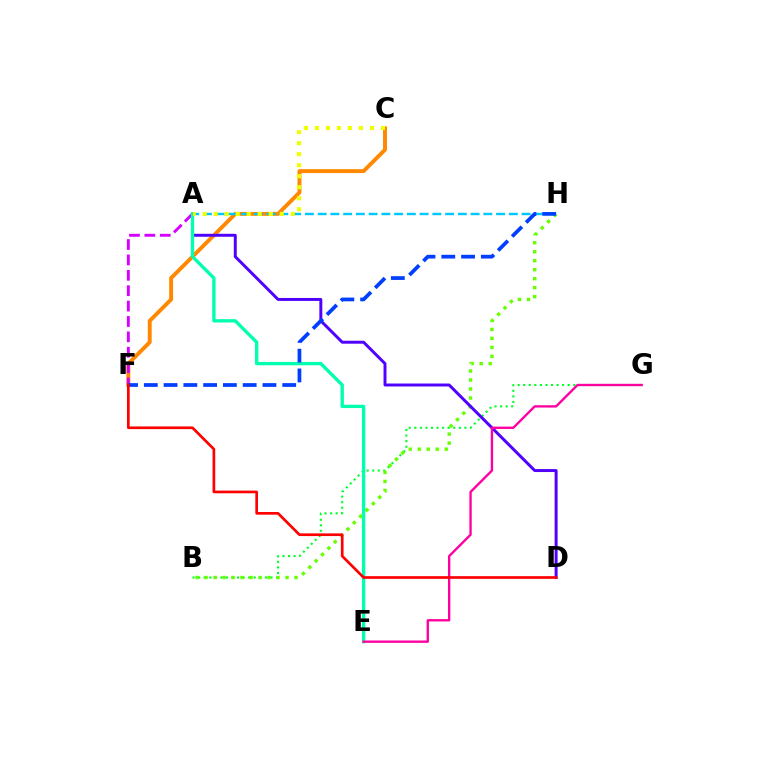{('C', 'F'): [{'color': '#ff8800', 'line_style': 'solid', 'thickness': 2.82}], ('A', 'F'): [{'color': '#d600ff', 'line_style': 'dashed', 'thickness': 2.09}], ('A', 'H'): [{'color': '#00c7ff', 'line_style': 'dashed', 'thickness': 1.73}], ('B', 'G'): [{'color': '#00ff27', 'line_style': 'dotted', 'thickness': 1.51}], ('B', 'H'): [{'color': '#66ff00', 'line_style': 'dotted', 'thickness': 2.44}], ('A', 'D'): [{'color': '#4f00ff', 'line_style': 'solid', 'thickness': 2.13}], ('A', 'E'): [{'color': '#00ffaf', 'line_style': 'solid', 'thickness': 2.4}], ('E', 'G'): [{'color': '#ff00a0', 'line_style': 'solid', 'thickness': 1.7}], ('F', 'H'): [{'color': '#003fff', 'line_style': 'dashed', 'thickness': 2.69}], ('D', 'F'): [{'color': '#ff0000', 'line_style': 'solid', 'thickness': 1.93}], ('A', 'C'): [{'color': '#eeff00', 'line_style': 'dotted', 'thickness': 2.99}]}